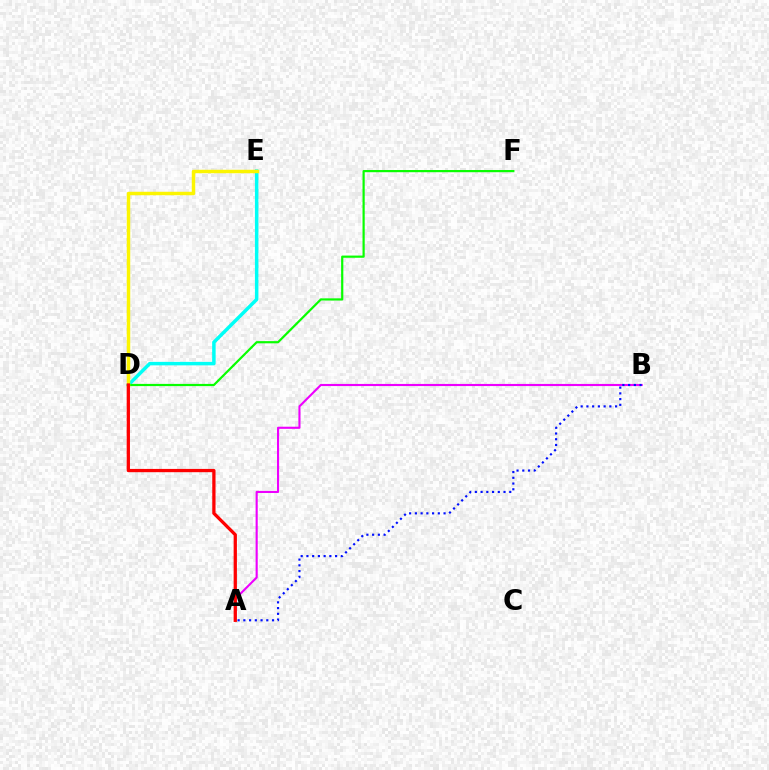{('D', 'E'): [{'color': '#00fff6', 'line_style': 'solid', 'thickness': 2.51}, {'color': '#fcf500', 'line_style': 'solid', 'thickness': 2.49}], ('A', 'B'): [{'color': '#ee00ff', 'line_style': 'solid', 'thickness': 1.53}, {'color': '#0010ff', 'line_style': 'dotted', 'thickness': 1.56}], ('D', 'F'): [{'color': '#08ff00', 'line_style': 'solid', 'thickness': 1.58}], ('A', 'D'): [{'color': '#ff0000', 'line_style': 'solid', 'thickness': 2.36}]}